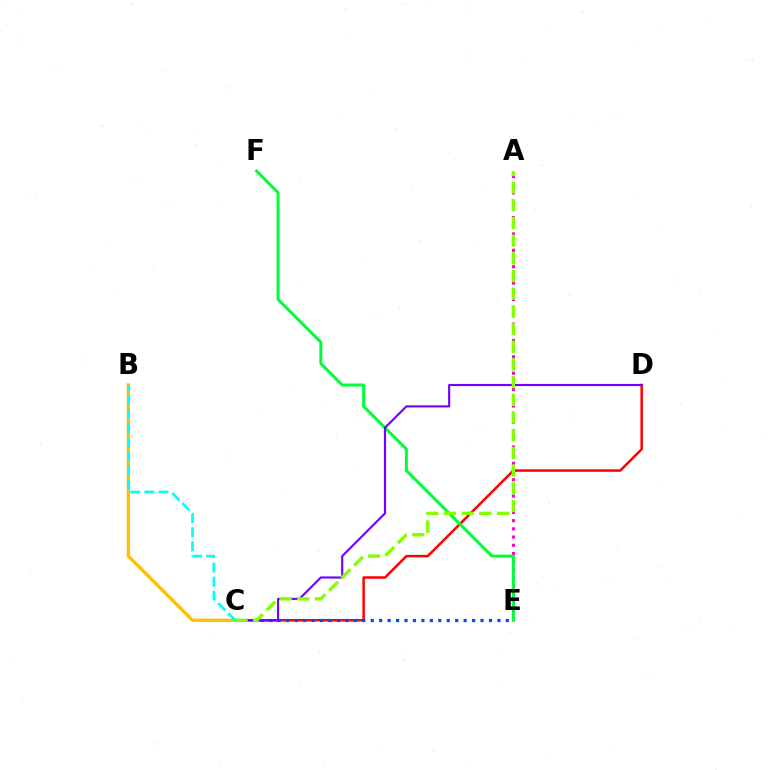{('C', 'D'): [{'color': '#ff0000', 'line_style': 'solid', 'thickness': 1.8}, {'color': '#7200ff', 'line_style': 'solid', 'thickness': 1.54}], ('A', 'E'): [{'color': '#ff00cf', 'line_style': 'dotted', 'thickness': 2.23}], ('C', 'E'): [{'color': '#004bff', 'line_style': 'dotted', 'thickness': 2.29}], ('E', 'F'): [{'color': '#00ff39', 'line_style': 'solid', 'thickness': 2.16}], ('B', 'C'): [{'color': '#ffbd00', 'line_style': 'solid', 'thickness': 2.34}, {'color': '#00fff6', 'line_style': 'dashed', 'thickness': 1.92}], ('A', 'C'): [{'color': '#84ff00', 'line_style': 'dashed', 'thickness': 2.4}]}